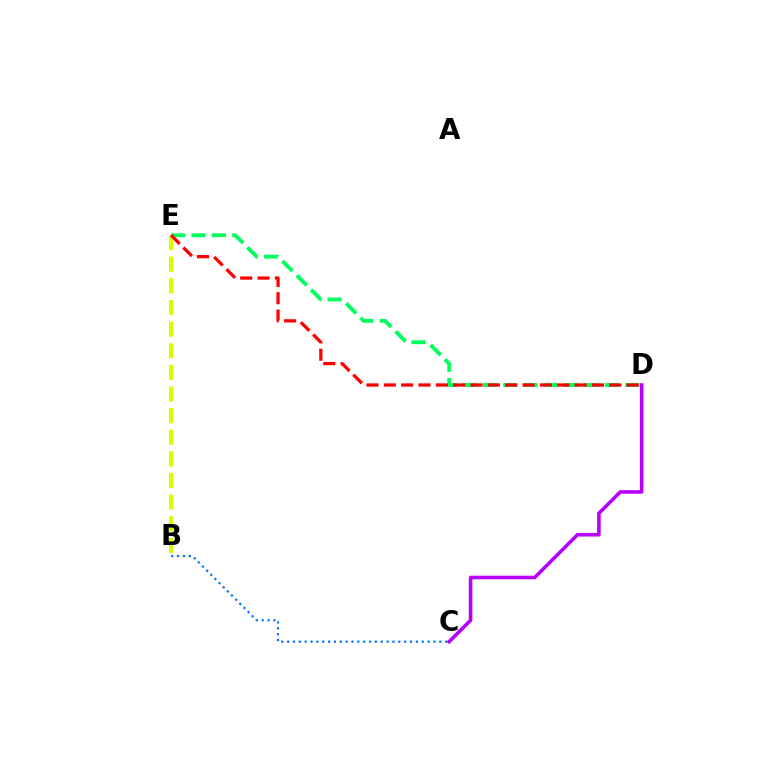{('B', 'C'): [{'color': '#0074ff', 'line_style': 'dotted', 'thickness': 1.59}], ('D', 'E'): [{'color': '#00ff5c', 'line_style': 'dashed', 'thickness': 2.76}, {'color': '#ff0000', 'line_style': 'dashed', 'thickness': 2.36}], ('B', 'E'): [{'color': '#d1ff00', 'line_style': 'dashed', 'thickness': 2.94}], ('C', 'D'): [{'color': '#b900ff', 'line_style': 'solid', 'thickness': 2.58}]}